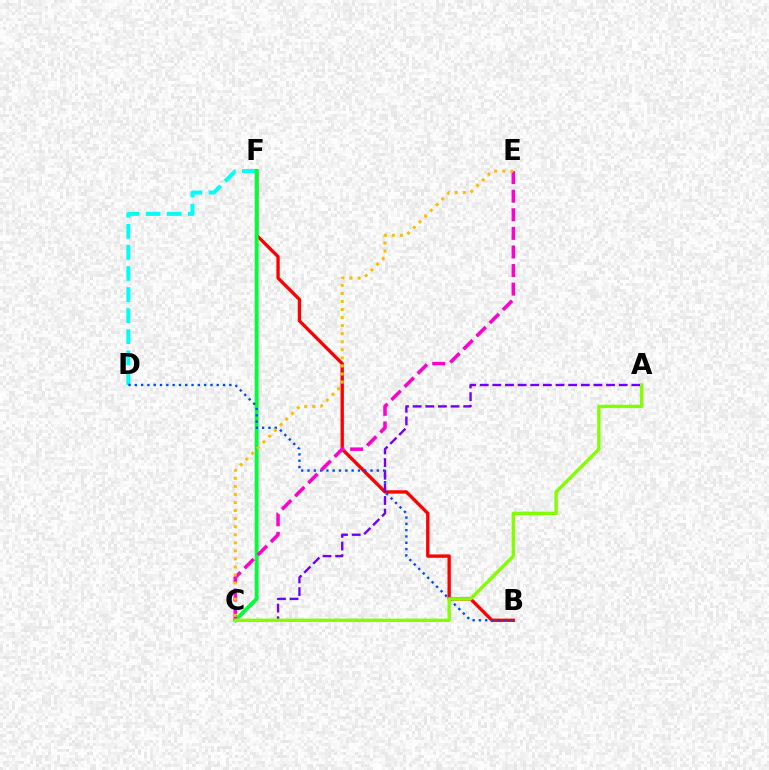{('D', 'F'): [{'color': '#00fff6', 'line_style': 'dashed', 'thickness': 2.86}], ('B', 'F'): [{'color': '#ff0000', 'line_style': 'solid', 'thickness': 2.4}], ('C', 'F'): [{'color': '#00ff39', 'line_style': 'solid', 'thickness': 2.81}], ('B', 'D'): [{'color': '#004bff', 'line_style': 'dotted', 'thickness': 1.71}], ('A', 'C'): [{'color': '#7200ff', 'line_style': 'dashed', 'thickness': 1.72}, {'color': '#84ff00', 'line_style': 'solid', 'thickness': 2.44}], ('C', 'E'): [{'color': '#ff00cf', 'line_style': 'dashed', 'thickness': 2.53}, {'color': '#ffbd00', 'line_style': 'dotted', 'thickness': 2.19}]}